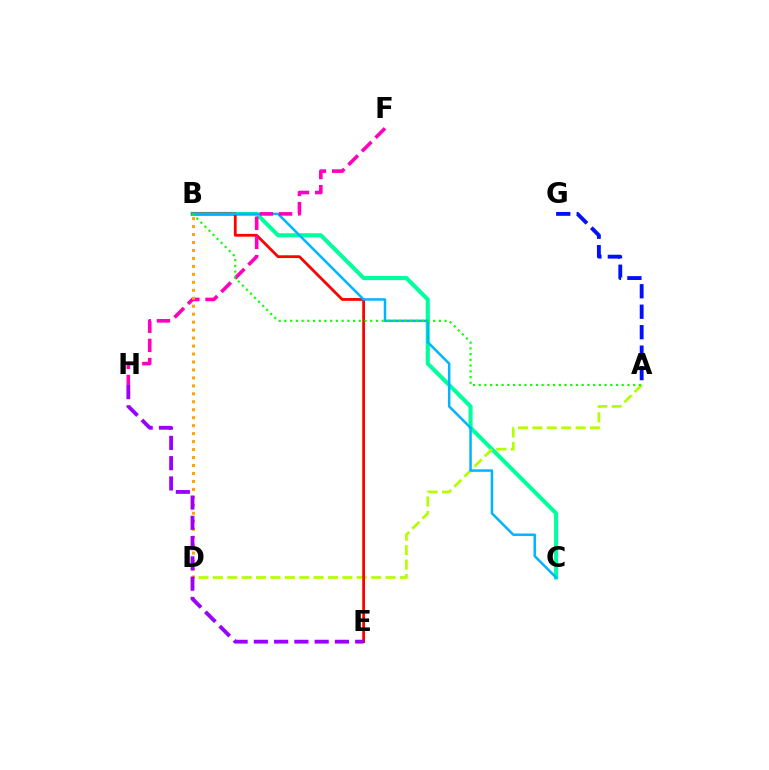{('B', 'C'): [{'color': '#00ff9d', 'line_style': 'solid', 'thickness': 2.94}, {'color': '#00b5ff', 'line_style': 'solid', 'thickness': 1.79}], ('A', 'G'): [{'color': '#0010ff', 'line_style': 'dashed', 'thickness': 2.78}], ('A', 'D'): [{'color': '#b3ff00', 'line_style': 'dashed', 'thickness': 1.95}], ('B', 'E'): [{'color': '#ff0000', 'line_style': 'solid', 'thickness': 2.0}], ('F', 'H'): [{'color': '#ff00bd', 'line_style': 'dashed', 'thickness': 2.6}], ('B', 'D'): [{'color': '#ffa500', 'line_style': 'dotted', 'thickness': 2.16}], ('E', 'H'): [{'color': '#9b00ff', 'line_style': 'dashed', 'thickness': 2.75}], ('A', 'B'): [{'color': '#08ff00', 'line_style': 'dotted', 'thickness': 1.55}]}